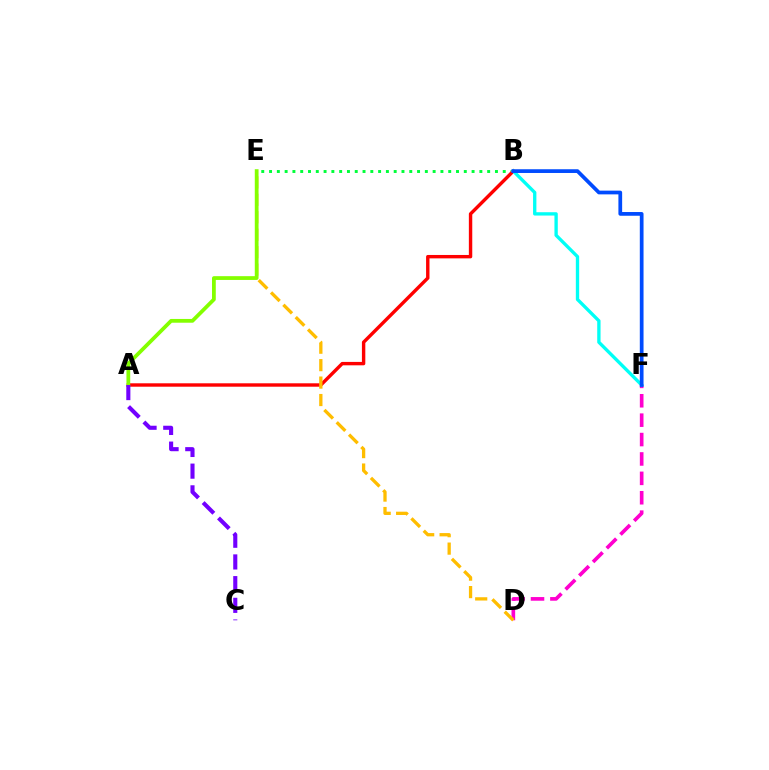{('B', 'E'): [{'color': '#00ff39', 'line_style': 'dotted', 'thickness': 2.12}], ('A', 'B'): [{'color': '#ff0000', 'line_style': 'solid', 'thickness': 2.45}], ('D', 'F'): [{'color': '#ff00cf', 'line_style': 'dashed', 'thickness': 2.64}], ('D', 'E'): [{'color': '#ffbd00', 'line_style': 'dashed', 'thickness': 2.37}], ('A', 'E'): [{'color': '#84ff00', 'line_style': 'solid', 'thickness': 2.72}], ('B', 'F'): [{'color': '#00fff6', 'line_style': 'solid', 'thickness': 2.4}, {'color': '#004bff', 'line_style': 'solid', 'thickness': 2.69}], ('A', 'C'): [{'color': '#7200ff', 'line_style': 'dashed', 'thickness': 2.95}]}